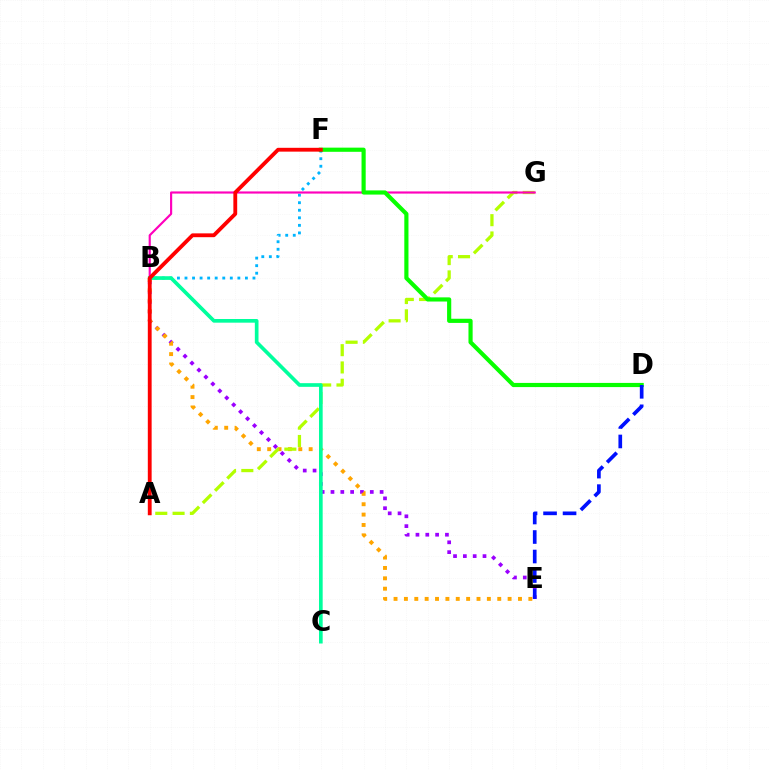{('B', 'E'): [{'color': '#9b00ff', 'line_style': 'dotted', 'thickness': 2.67}, {'color': '#ffa500', 'line_style': 'dotted', 'thickness': 2.82}], ('B', 'F'): [{'color': '#00b5ff', 'line_style': 'dotted', 'thickness': 2.05}], ('A', 'G'): [{'color': '#b3ff00', 'line_style': 'dashed', 'thickness': 2.35}], ('B', 'G'): [{'color': '#ff00bd', 'line_style': 'solid', 'thickness': 1.55}], ('D', 'F'): [{'color': '#08ff00', 'line_style': 'solid', 'thickness': 3.0}], ('B', 'C'): [{'color': '#00ff9d', 'line_style': 'solid', 'thickness': 2.64}], ('A', 'F'): [{'color': '#ff0000', 'line_style': 'solid', 'thickness': 2.75}], ('D', 'E'): [{'color': '#0010ff', 'line_style': 'dashed', 'thickness': 2.65}]}